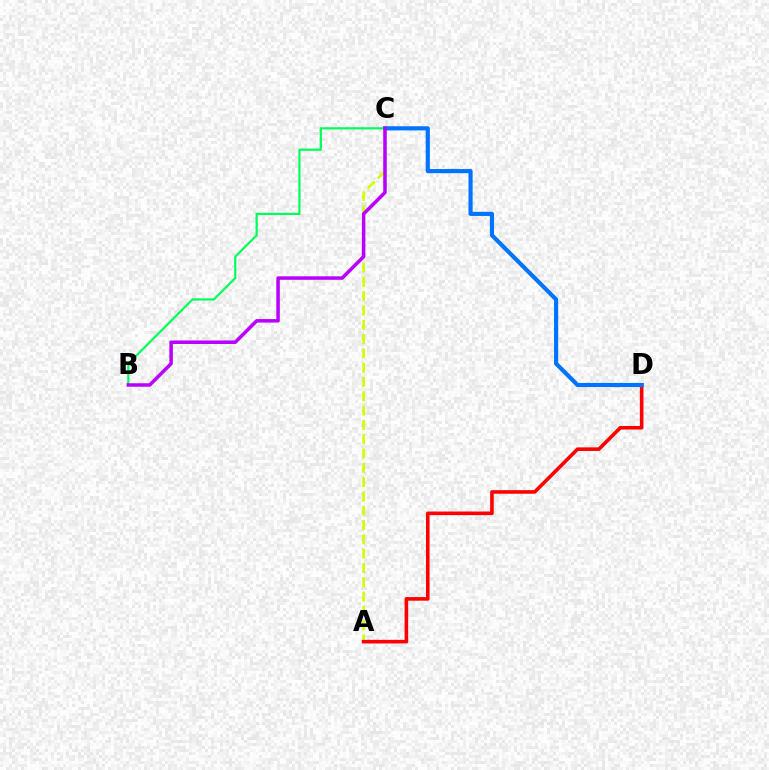{('A', 'C'): [{'color': '#d1ff00', 'line_style': 'dashed', 'thickness': 1.94}], ('A', 'D'): [{'color': '#ff0000', 'line_style': 'solid', 'thickness': 2.59}], ('C', 'D'): [{'color': '#0074ff', 'line_style': 'solid', 'thickness': 2.98}], ('B', 'C'): [{'color': '#00ff5c', 'line_style': 'solid', 'thickness': 1.59}, {'color': '#b900ff', 'line_style': 'solid', 'thickness': 2.52}]}